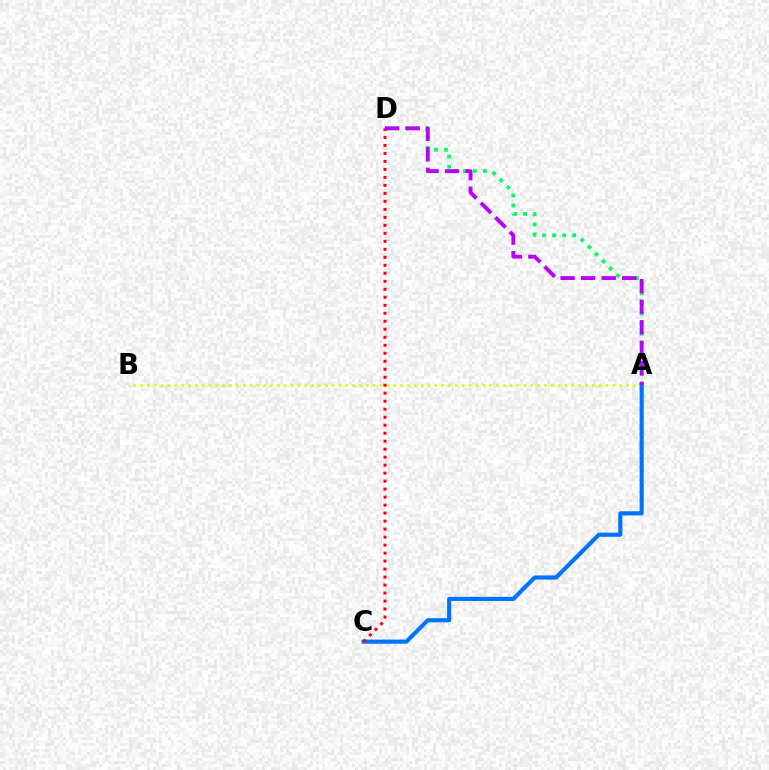{('A', 'D'): [{'color': '#00ff5c', 'line_style': 'dotted', 'thickness': 2.73}, {'color': '#b900ff', 'line_style': 'dashed', 'thickness': 2.79}], ('A', 'B'): [{'color': '#d1ff00', 'line_style': 'dotted', 'thickness': 1.86}], ('A', 'C'): [{'color': '#0074ff', 'line_style': 'solid', 'thickness': 2.98}], ('C', 'D'): [{'color': '#ff0000', 'line_style': 'dotted', 'thickness': 2.17}]}